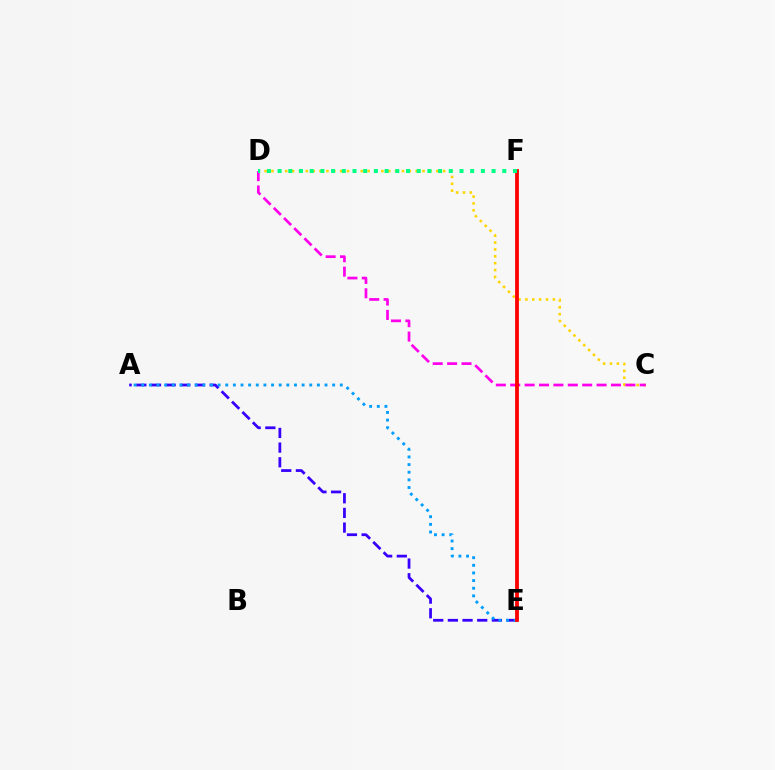{('A', 'E'): [{'color': '#3700ff', 'line_style': 'dashed', 'thickness': 1.99}, {'color': '#009eff', 'line_style': 'dotted', 'thickness': 2.07}], ('C', 'D'): [{'color': '#ffd500', 'line_style': 'dotted', 'thickness': 1.87}, {'color': '#ff00ed', 'line_style': 'dashed', 'thickness': 1.95}], ('E', 'F'): [{'color': '#4fff00', 'line_style': 'solid', 'thickness': 1.54}, {'color': '#ff0000', 'line_style': 'solid', 'thickness': 2.73}], ('D', 'F'): [{'color': '#00ff86', 'line_style': 'dotted', 'thickness': 2.91}]}